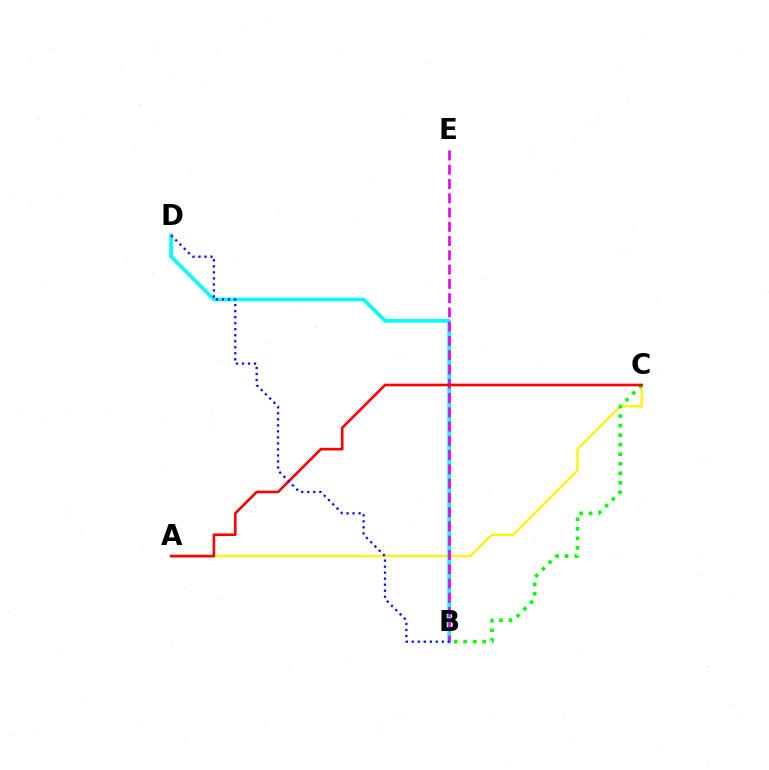{('A', 'C'): [{'color': '#fcf500', 'line_style': 'solid', 'thickness': 1.62}, {'color': '#ff0000', 'line_style': 'solid', 'thickness': 1.89}], ('B', 'D'): [{'color': '#00fff6', 'line_style': 'solid', 'thickness': 2.6}, {'color': '#0010ff', 'line_style': 'dotted', 'thickness': 1.64}], ('B', 'E'): [{'color': '#ee00ff', 'line_style': 'dashed', 'thickness': 1.94}], ('B', 'C'): [{'color': '#08ff00', 'line_style': 'dotted', 'thickness': 2.59}]}